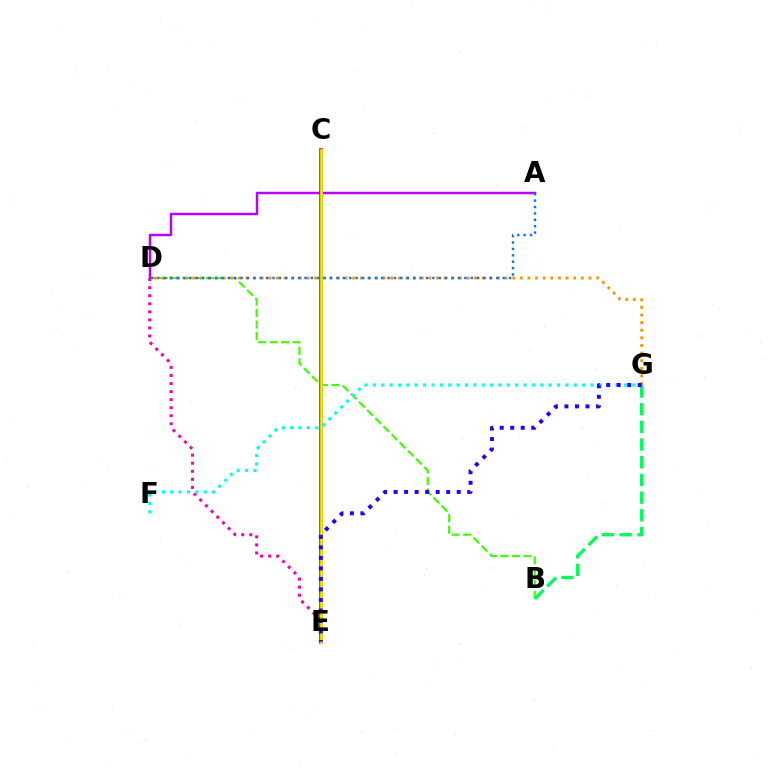{('D', 'E'): [{'color': '#ff00ac', 'line_style': 'dotted', 'thickness': 2.19}], ('B', 'D'): [{'color': '#3dff00', 'line_style': 'dashed', 'thickness': 1.56}], ('A', 'D'): [{'color': '#b900ff', 'line_style': 'solid', 'thickness': 1.77}, {'color': '#0074ff', 'line_style': 'dotted', 'thickness': 1.74}], ('D', 'G'): [{'color': '#ff9400', 'line_style': 'dotted', 'thickness': 2.07}], ('C', 'E'): [{'color': '#ff0000', 'line_style': 'solid', 'thickness': 2.58}, {'color': '#d1ff00', 'line_style': 'solid', 'thickness': 1.85}], ('B', 'G'): [{'color': '#00ff5c', 'line_style': 'dashed', 'thickness': 2.4}], ('F', 'G'): [{'color': '#00fff6', 'line_style': 'dotted', 'thickness': 2.27}], ('E', 'G'): [{'color': '#2500ff', 'line_style': 'dotted', 'thickness': 2.86}]}